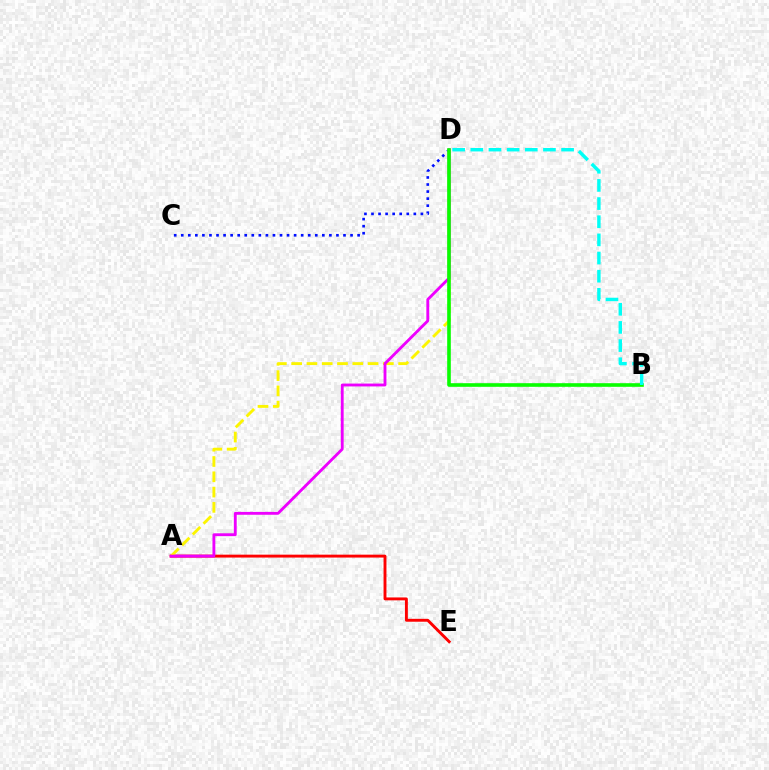{('A', 'E'): [{'color': '#ff0000', 'line_style': 'solid', 'thickness': 2.09}], ('C', 'D'): [{'color': '#0010ff', 'line_style': 'dotted', 'thickness': 1.92}], ('A', 'D'): [{'color': '#fcf500', 'line_style': 'dashed', 'thickness': 2.08}, {'color': '#ee00ff', 'line_style': 'solid', 'thickness': 2.06}], ('B', 'D'): [{'color': '#08ff00', 'line_style': 'solid', 'thickness': 2.6}, {'color': '#00fff6', 'line_style': 'dashed', 'thickness': 2.47}]}